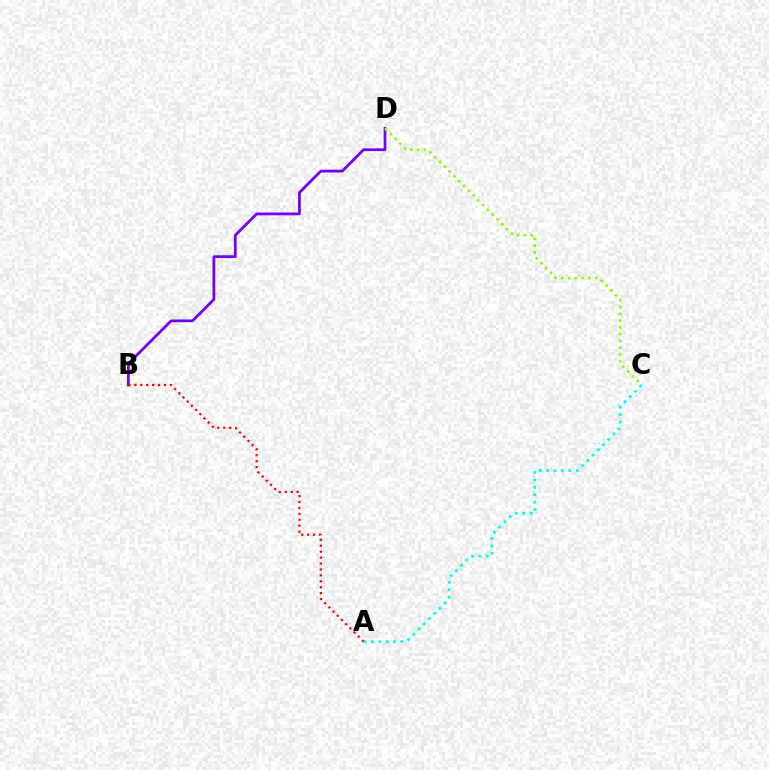{('B', 'D'): [{'color': '#7200ff', 'line_style': 'solid', 'thickness': 1.99}], ('A', 'C'): [{'color': '#00fff6', 'line_style': 'dotted', 'thickness': 2.01}], ('C', 'D'): [{'color': '#84ff00', 'line_style': 'dotted', 'thickness': 1.84}], ('A', 'B'): [{'color': '#ff0000', 'line_style': 'dotted', 'thickness': 1.61}]}